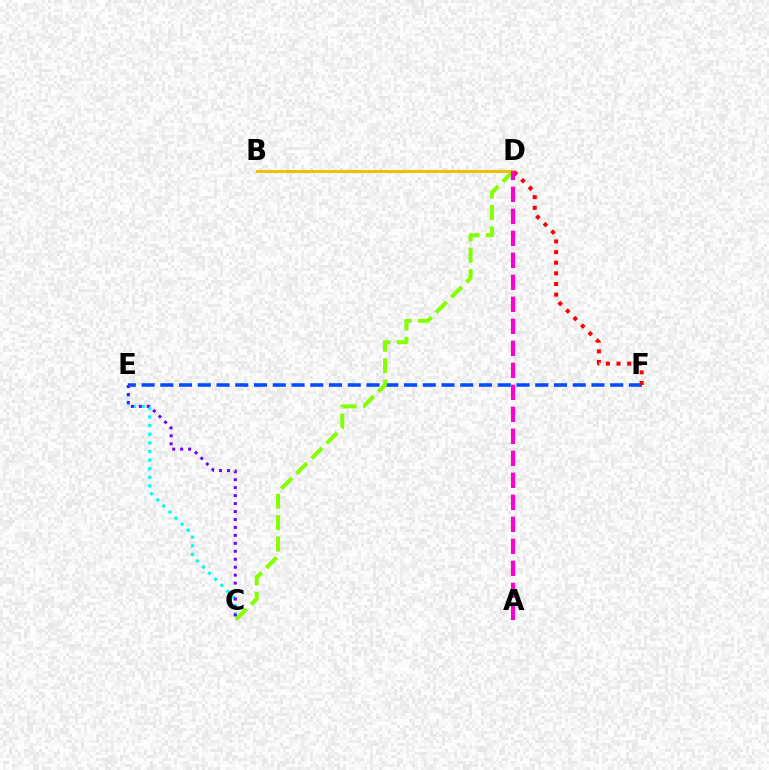{('E', 'F'): [{'color': '#004bff', 'line_style': 'dashed', 'thickness': 2.55}], ('C', 'E'): [{'color': '#00fff6', 'line_style': 'dotted', 'thickness': 2.34}, {'color': '#7200ff', 'line_style': 'dotted', 'thickness': 2.16}], ('D', 'F'): [{'color': '#ff0000', 'line_style': 'dotted', 'thickness': 2.89}], ('B', 'D'): [{'color': '#00ff39', 'line_style': 'solid', 'thickness': 2.1}, {'color': '#ffbd00', 'line_style': 'solid', 'thickness': 2.04}], ('C', 'D'): [{'color': '#84ff00', 'line_style': 'dashed', 'thickness': 2.9}], ('A', 'D'): [{'color': '#ff00cf', 'line_style': 'dashed', 'thickness': 2.99}]}